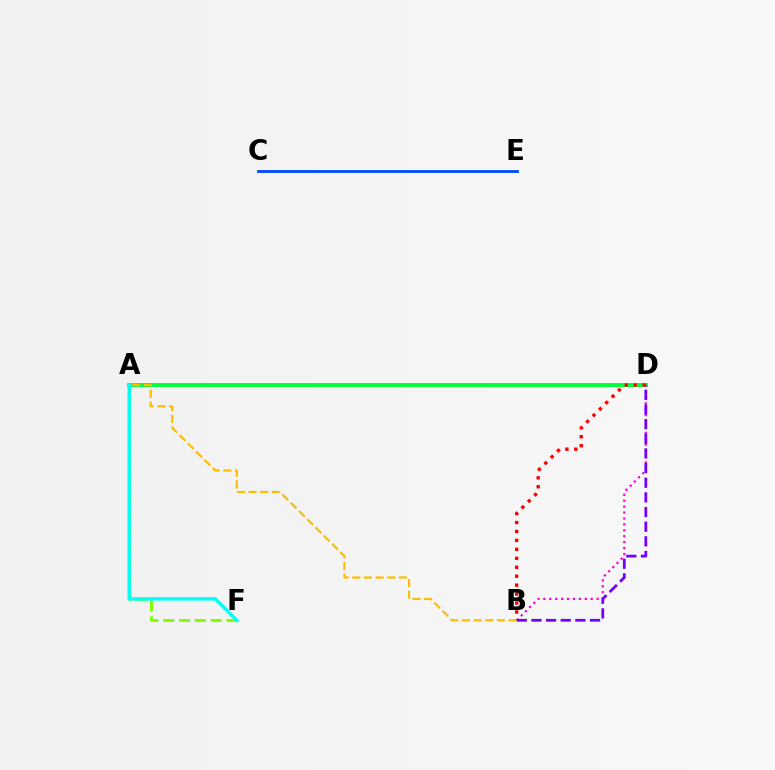{('A', 'F'): [{'color': '#84ff00', 'line_style': 'dashed', 'thickness': 2.15}, {'color': '#00fff6', 'line_style': 'solid', 'thickness': 2.46}], ('A', 'D'): [{'color': '#00ff39', 'line_style': 'solid', 'thickness': 2.83}], ('B', 'D'): [{'color': '#ff00cf', 'line_style': 'dotted', 'thickness': 1.61}, {'color': '#ff0000', 'line_style': 'dotted', 'thickness': 2.43}, {'color': '#7200ff', 'line_style': 'dashed', 'thickness': 1.99}], ('C', 'E'): [{'color': '#004bff', 'line_style': 'solid', 'thickness': 2.03}], ('A', 'B'): [{'color': '#ffbd00', 'line_style': 'dashed', 'thickness': 1.58}]}